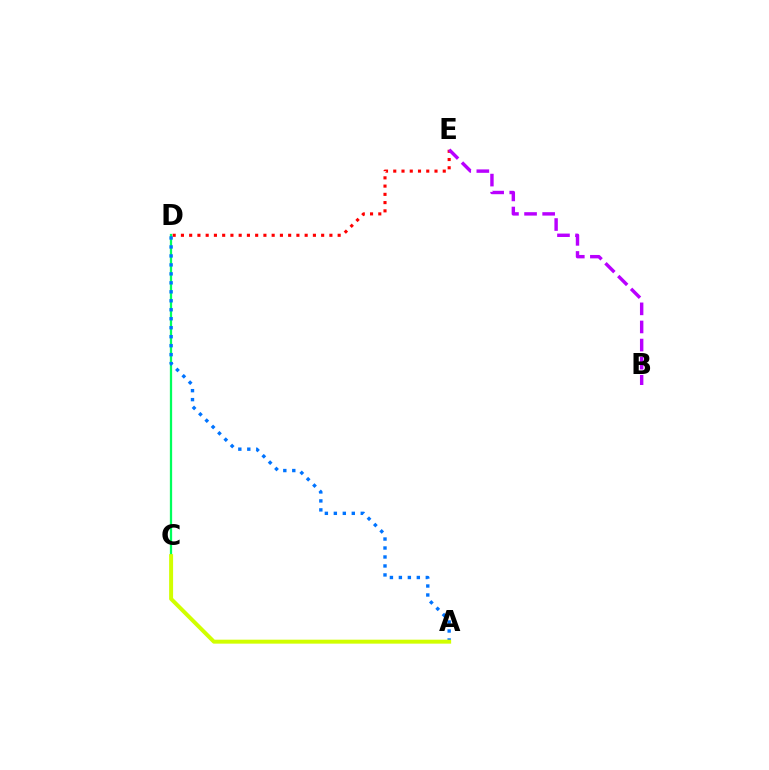{('D', 'E'): [{'color': '#ff0000', 'line_style': 'dotted', 'thickness': 2.24}], ('C', 'D'): [{'color': '#00ff5c', 'line_style': 'solid', 'thickness': 1.64}], ('A', 'D'): [{'color': '#0074ff', 'line_style': 'dotted', 'thickness': 2.44}], ('A', 'C'): [{'color': '#d1ff00', 'line_style': 'solid', 'thickness': 2.86}], ('B', 'E'): [{'color': '#b900ff', 'line_style': 'dashed', 'thickness': 2.46}]}